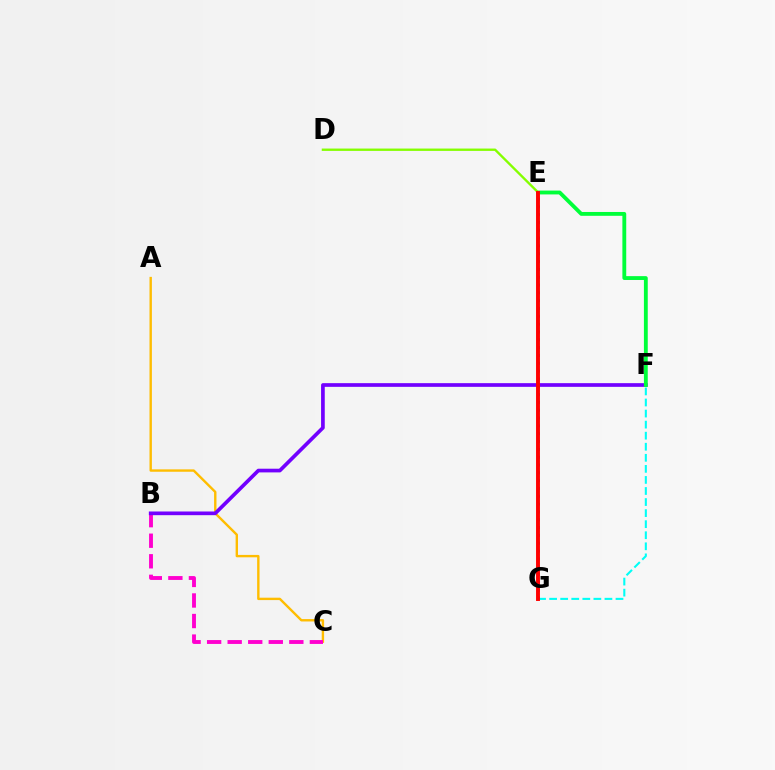{('F', 'G'): [{'color': '#00fff6', 'line_style': 'dashed', 'thickness': 1.5}], ('A', 'C'): [{'color': '#ffbd00', 'line_style': 'solid', 'thickness': 1.72}], ('B', 'C'): [{'color': '#ff00cf', 'line_style': 'dashed', 'thickness': 2.79}], ('B', 'F'): [{'color': '#7200ff', 'line_style': 'solid', 'thickness': 2.65}], ('E', 'F'): [{'color': '#00ff39', 'line_style': 'solid', 'thickness': 2.77}], ('E', 'G'): [{'color': '#004bff', 'line_style': 'dotted', 'thickness': 2.13}, {'color': '#ff0000', 'line_style': 'solid', 'thickness': 2.82}], ('D', 'E'): [{'color': '#84ff00', 'line_style': 'solid', 'thickness': 1.69}]}